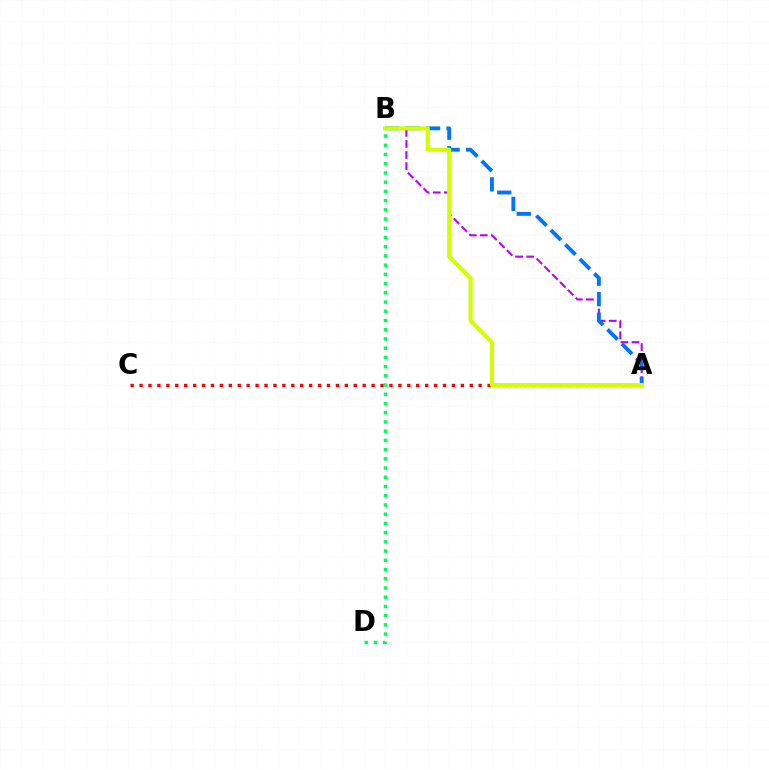{('A', 'C'): [{'color': '#ff0000', 'line_style': 'dotted', 'thickness': 2.42}], ('A', 'B'): [{'color': '#b900ff', 'line_style': 'dashed', 'thickness': 1.5}, {'color': '#0074ff', 'line_style': 'dashed', 'thickness': 2.78}, {'color': '#d1ff00', 'line_style': 'solid', 'thickness': 2.92}], ('B', 'D'): [{'color': '#00ff5c', 'line_style': 'dotted', 'thickness': 2.51}]}